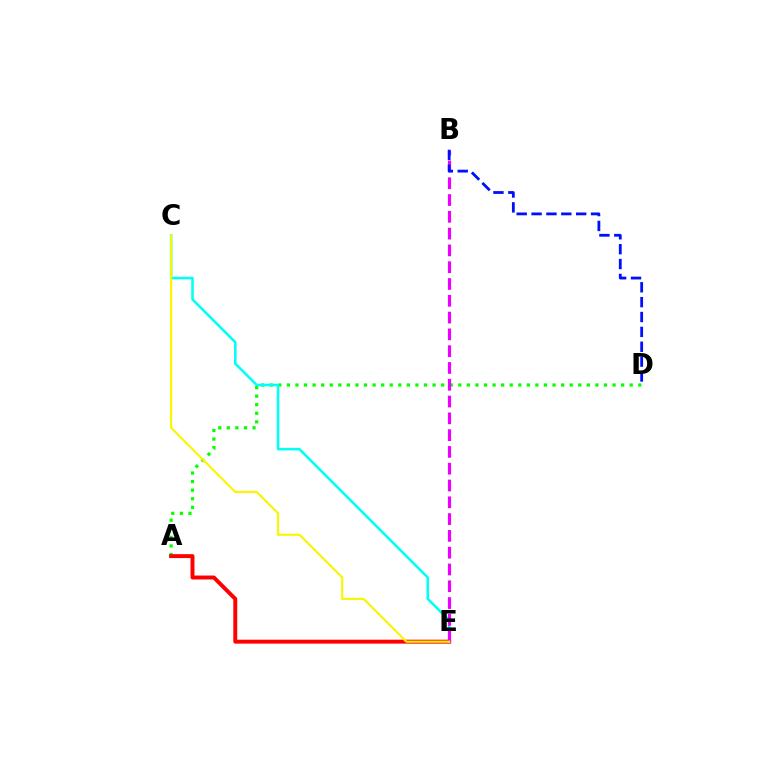{('A', 'D'): [{'color': '#08ff00', 'line_style': 'dotted', 'thickness': 2.33}], ('A', 'E'): [{'color': '#ff0000', 'line_style': 'solid', 'thickness': 2.83}], ('C', 'E'): [{'color': '#00fff6', 'line_style': 'solid', 'thickness': 1.84}, {'color': '#fcf500', 'line_style': 'solid', 'thickness': 1.56}], ('B', 'E'): [{'color': '#ee00ff', 'line_style': 'dashed', 'thickness': 2.28}], ('B', 'D'): [{'color': '#0010ff', 'line_style': 'dashed', 'thickness': 2.02}]}